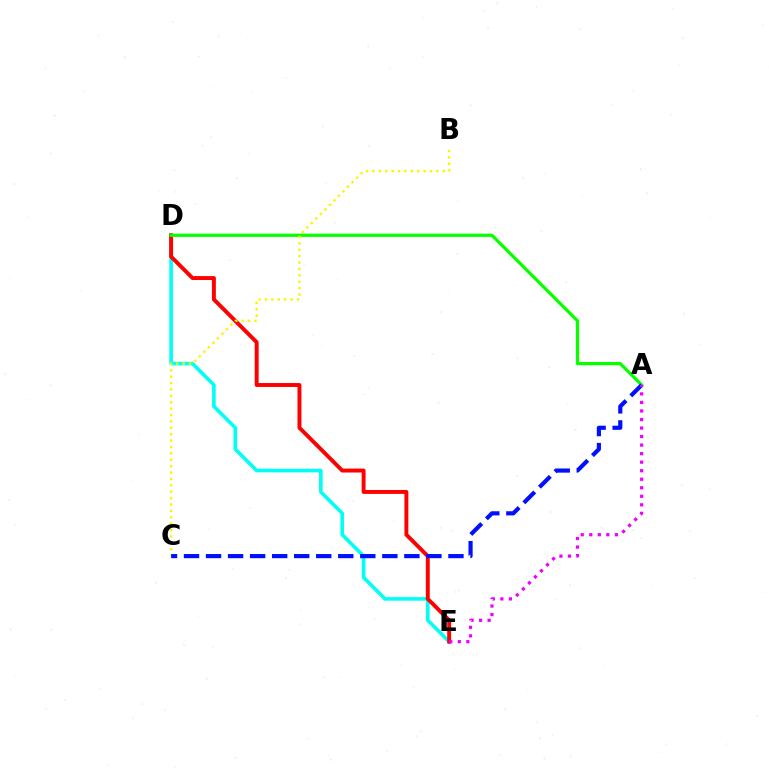{('D', 'E'): [{'color': '#00fff6', 'line_style': 'solid', 'thickness': 2.6}, {'color': '#ff0000', 'line_style': 'solid', 'thickness': 2.83}], ('A', 'D'): [{'color': '#08ff00', 'line_style': 'solid', 'thickness': 2.33}], ('B', 'C'): [{'color': '#fcf500', 'line_style': 'dotted', 'thickness': 1.74}], ('A', 'C'): [{'color': '#0010ff', 'line_style': 'dashed', 'thickness': 2.99}], ('A', 'E'): [{'color': '#ee00ff', 'line_style': 'dotted', 'thickness': 2.32}]}